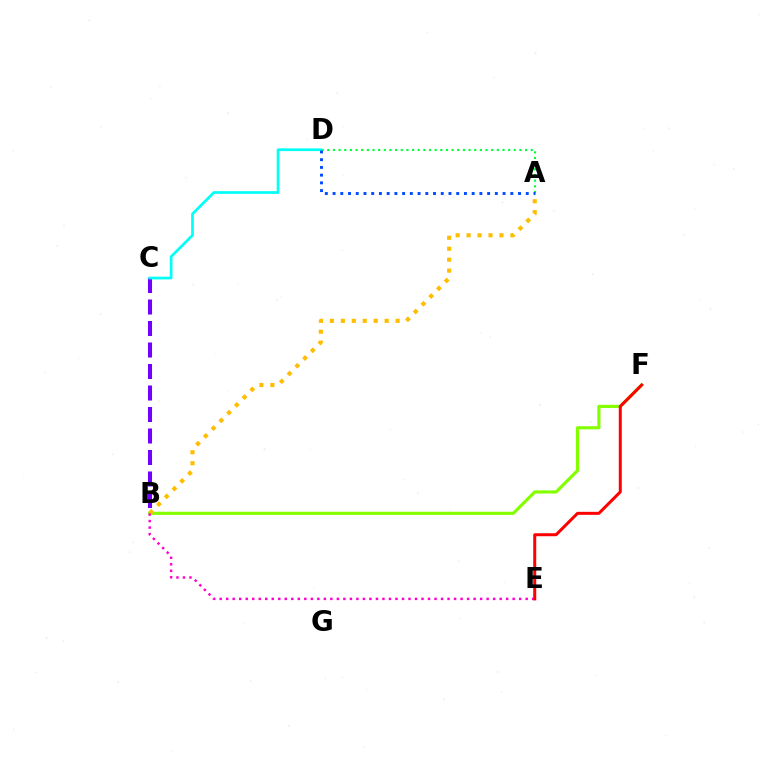{('B', 'C'): [{'color': '#7200ff', 'line_style': 'dashed', 'thickness': 2.92}], ('B', 'F'): [{'color': '#84ff00', 'line_style': 'solid', 'thickness': 2.28}], ('A', 'D'): [{'color': '#00ff39', 'line_style': 'dotted', 'thickness': 1.54}, {'color': '#004bff', 'line_style': 'dotted', 'thickness': 2.1}], ('A', 'B'): [{'color': '#ffbd00', 'line_style': 'dotted', 'thickness': 2.98}], ('C', 'D'): [{'color': '#00fff6', 'line_style': 'solid', 'thickness': 1.95}], ('B', 'E'): [{'color': '#ff00cf', 'line_style': 'dotted', 'thickness': 1.77}], ('E', 'F'): [{'color': '#ff0000', 'line_style': 'solid', 'thickness': 2.16}]}